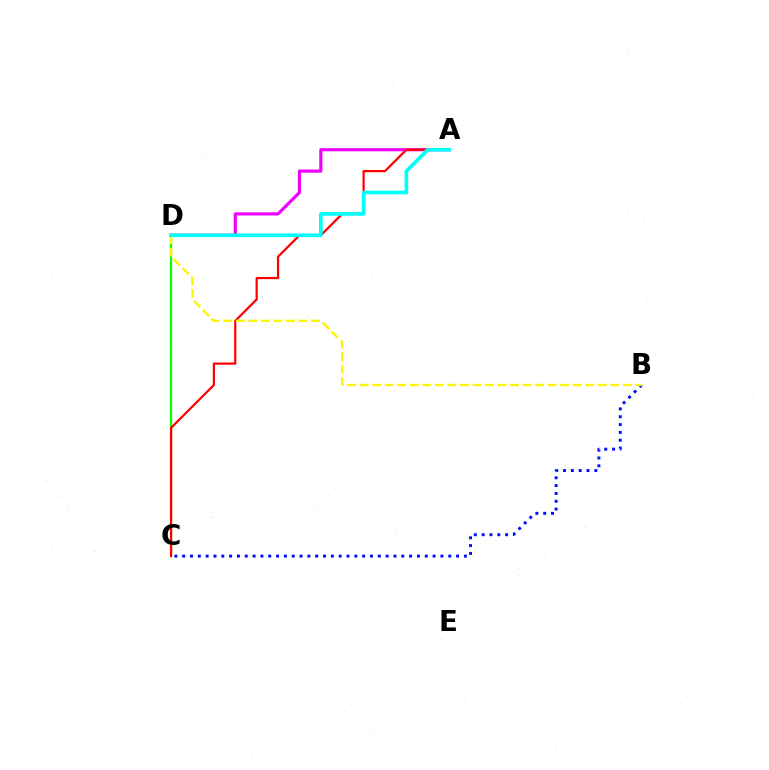{('C', 'D'): [{'color': '#08ff00', 'line_style': 'solid', 'thickness': 1.61}], ('B', 'C'): [{'color': '#0010ff', 'line_style': 'dotted', 'thickness': 2.13}], ('A', 'D'): [{'color': '#ee00ff', 'line_style': 'solid', 'thickness': 2.26}, {'color': '#00fff6', 'line_style': 'solid', 'thickness': 2.63}], ('A', 'C'): [{'color': '#ff0000', 'line_style': 'solid', 'thickness': 1.59}], ('B', 'D'): [{'color': '#fcf500', 'line_style': 'dashed', 'thickness': 1.7}]}